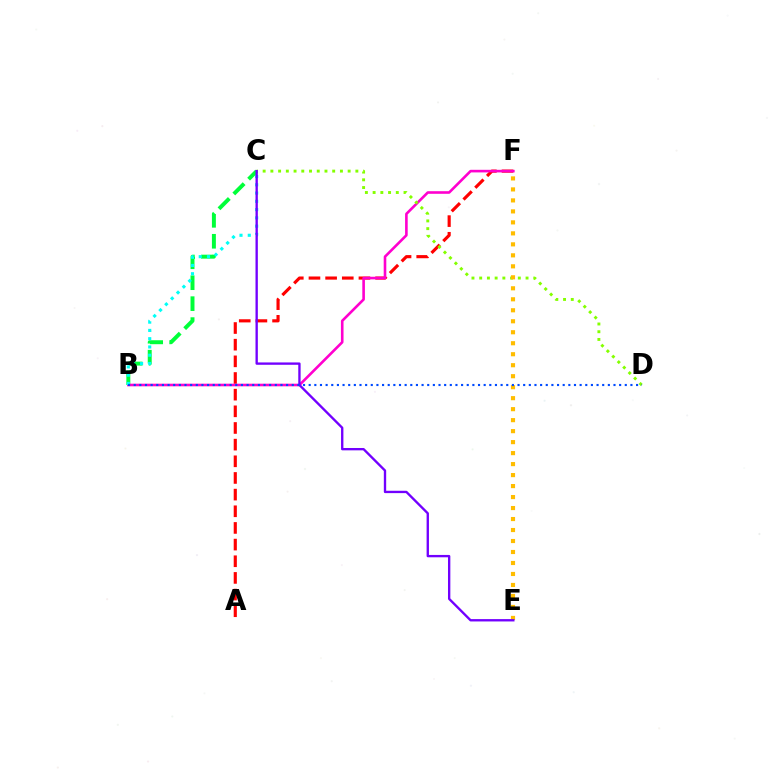{('A', 'F'): [{'color': '#ff0000', 'line_style': 'dashed', 'thickness': 2.26}], ('B', 'C'): [{'color': '#00ff39', 'line_style': 'dashed', 'thickness': 2.85}, {'color': '#00fff6', 'line_style': 'dotted', 'thickness': 2.25}], ('B', 'F'): [{'color': '#ff00cf', 'line_style': 'solid', 'thickness': 1.88}], ('C', 'D'): [{'color': '#84ff00', 'line_style': 'dotted', 'thickness': 2.1}], ('E', 'F'): [{'color': '#ffbd00', 'line_style': 'dotted', 'thickness': 2.99}], ('C', 'E'): [{'color': '#7200ff', 'line_style': 'solid', 'thickness': 1.69}], ('B', 'D'): [{'color': '#004bff', 'line_style': 'dotted', 'thickness': 1.53}]}